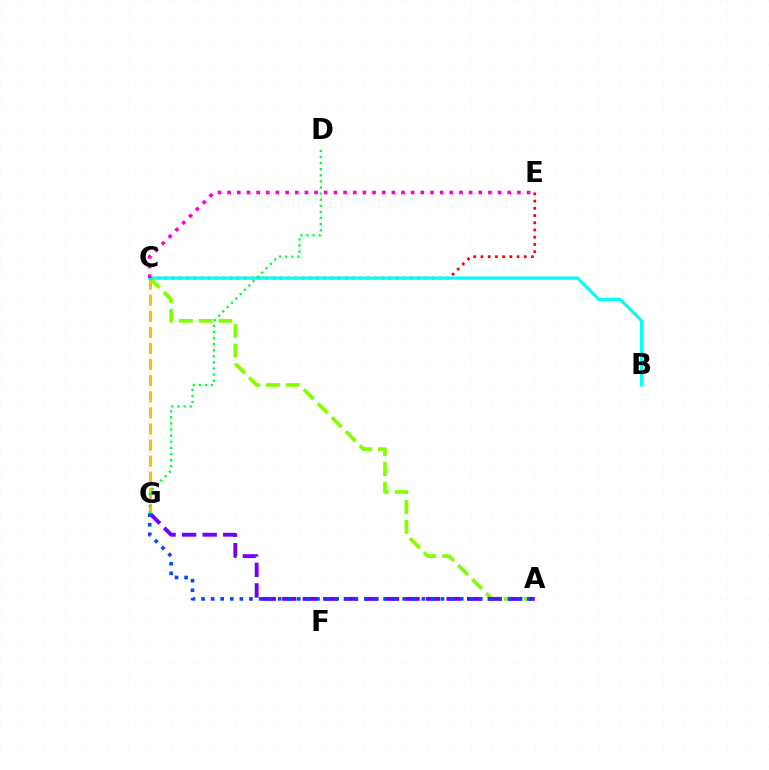{('A', 'C'): [{'color': '#84ff00', 'line_style': 'dashed', 'thickness': 2.69}], ('A', 'G'): [{'color': '#7200ff', 'line_style': 'dashed', 'thickness': 2.79}, {'color': '#004bff', 'line_style': 'dotted', 'thickness': 2.6}], ('C', 'G'): [{'color': '#ffbd00', 'line_style': 'dashed', 'thickness': 2.19}], ('C', 'E'): [{'color': '#ff0000', 'line_style': 'dotted', 'thickness': 1.96}, {'color': '#ff00cf', 'line_style': 'dotted', 'thickness': 2.62}], ('B', 'C'): [{'color': '#00fff6', 'line_style': 'solid', 'thickness': 2.31}], ('D', 'G'): [{'color': '#00ff39', 'line_style': 'dotted', 'thickness': 1.66}]}